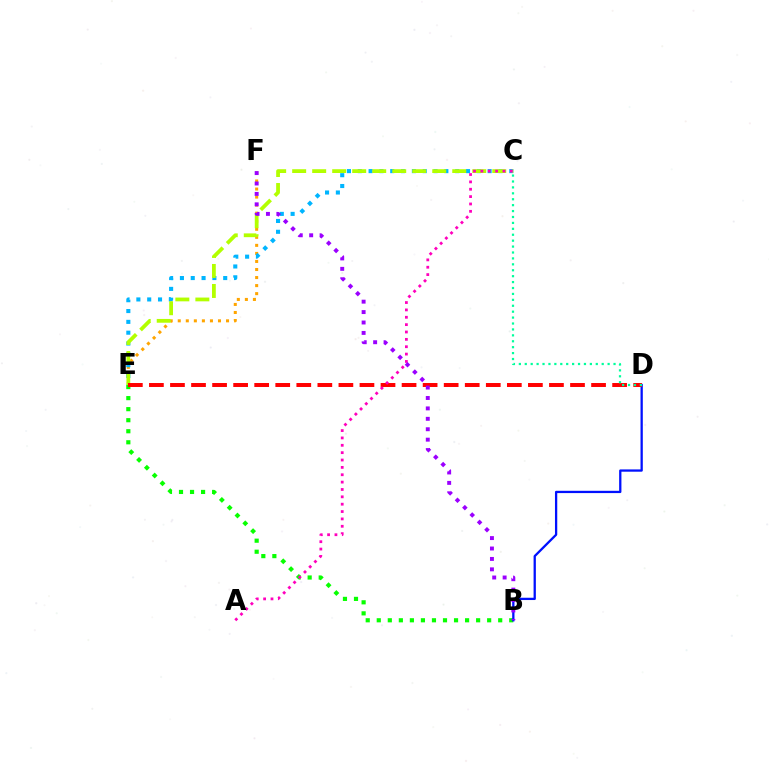{('E', 'F'): [{'color': '#ffa500', 'line_style': 'dotted', 'thickness': 2.19}], ('C', 'E'): [{'color': '#00b5ff', 'line_style': 'dotted', 'thickness': 2.94}, {'color': '#b3ff00', 'line_style': 'dashed', 'thickness': 2.72}], ('B', 'E'): [{'color': '#08ff00', 'line_style': 'dotted', 'thickness': 3.0}], ('B', 'D'): [{'color': '#0010ff', 'line_style': 'solid', 'thickness': 1.65}], ('D', 'E'): [{'color': '#ff0000', 'line_style': 'dashed', 'thickness': 2.86}], ('C', 'D'): [{'color': '#00ff9d', 'line_style': 'dotted', 'thickness': 1.61}], ('A', 'C'): [{'color': '#ff00bd', 'line_style': 'dotted', 'thickness': 2.0}], ('B', 'F'): [{'color': '#9b00ff', 'line_style': 'dotted', 'thickness': 2.83}]}